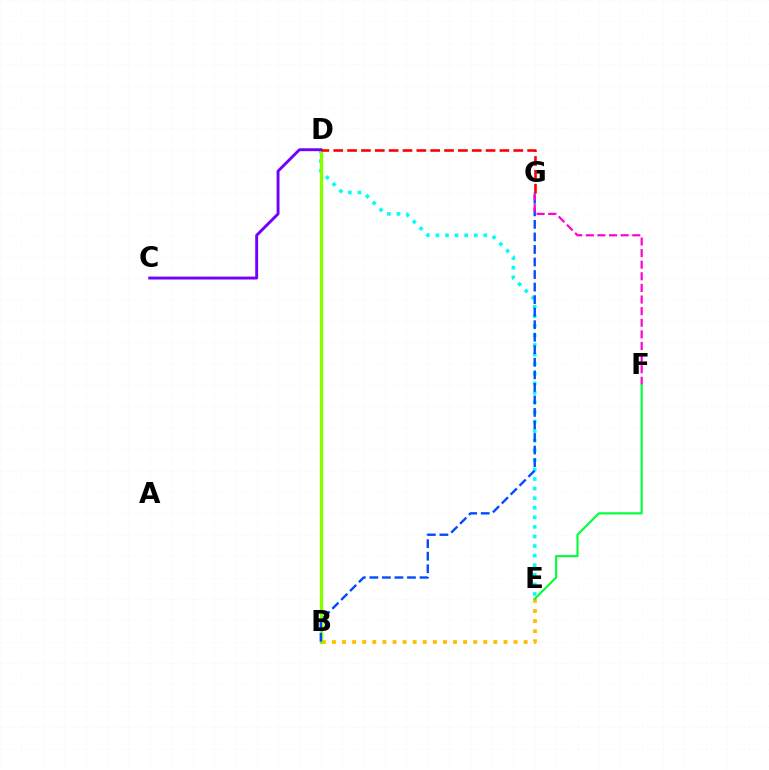{('D', 'E'): [{'color': '#00fff6', 'line_style': 'dotted', 'thickness': 2.6}], ('B', 'E'): [{'color': '#ffbd00', 'line_style': 'dotted', 'thickness': 2.74}], ('B', 'D'): [{'color': '#84ff00', 'line_style': 'solid', 'thickness': 2.41}], ('B', 'G'): [{'color': '#004bff', 'line_style': 'dashed', 'thickness': 1.7}], ('F', 'G'): [{'color': '#ff00cf', 'line_style': 'dashed', 'thickness': 1.58}], ('E', 'F'): [{'color': '#00ff39', 'line_style': 'solid', 'thickness': 1.53}], ('D', 'G'): [{'color': '#ff0000', 'line_style': 'dashed', 'thickness': 1.88}], ('C', 'D'): [{'color': '#7200ff', 'line_style': 'solid', 'thickness': 2.09}]}